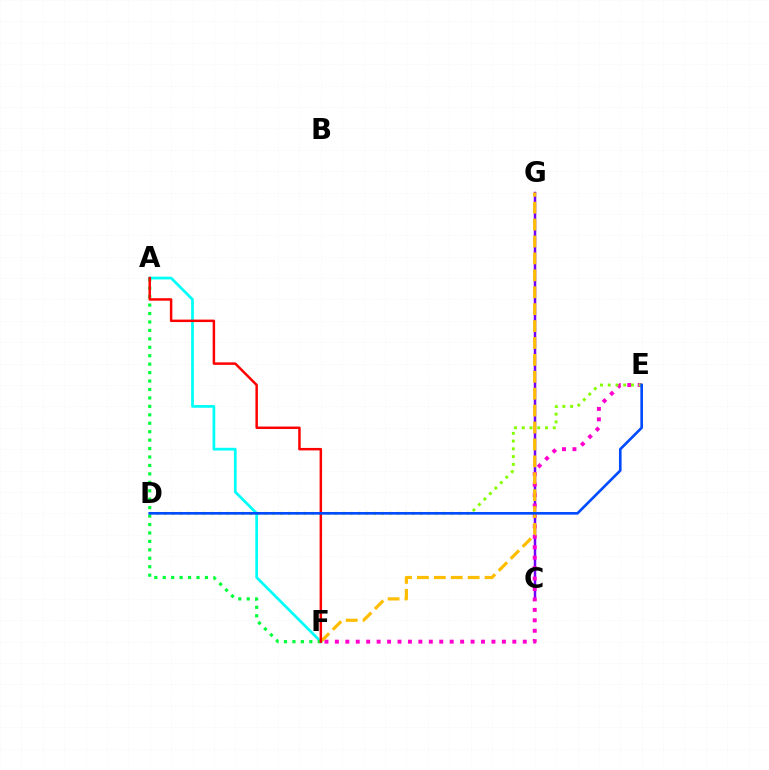{('C', 'G'): [{'color': '#7200ff', 'line_style': 'solid', 'thickness': 1.8}], ('E', 'F'): [{'color': '#ff00cf', 'line_style': 'dotted', 'thickness': 2.84}], ('D', 'E'): [{'color': '#84ff00', 'line_style': 'dotted', 'thickness': 2.1}, {'color': '#004bff', 'line_style': 'solid', 'thickness': 1.9}], ('F', 'G'): [{'color': '#ffbd00', 'line_style': 'dashed', 'thickness': 2.3}], ('A', 'F'): [{'color': '#00fff6', 'line_style': 'solid', 'thickness': 1.98}, {'color': '#00ff39', 'line_style': 'dotted', 'thickness': 2.29}, {'color': '#ff0000', 'line_style': 'solid', 'thickness': 1.79}]}